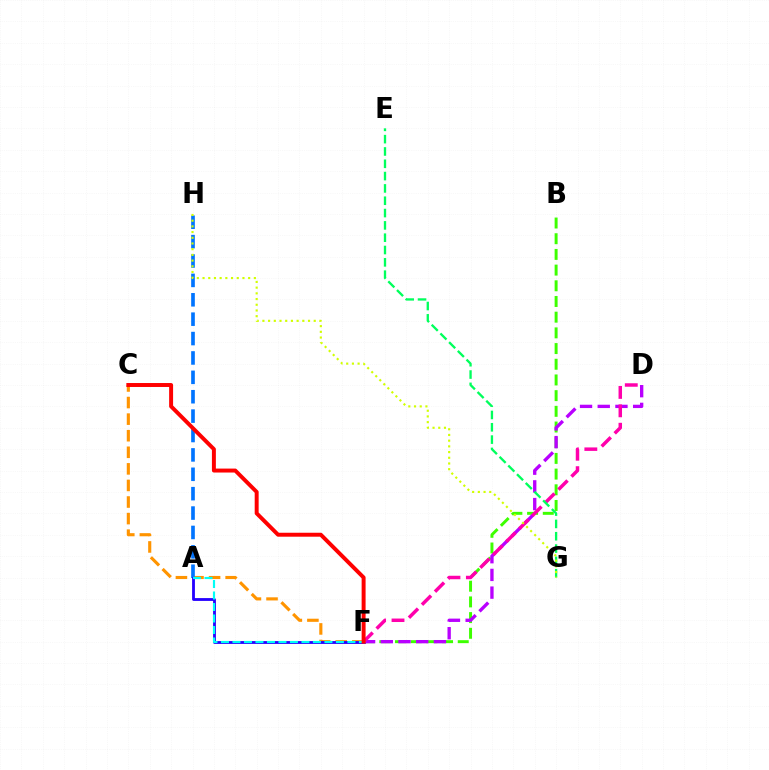{('C', 'F'): [{'color': '#ff9400', 'line_style': 'dashed', 'thickness': 2.25}, {'color': '#ff0000', 'line_style': 'solid', 'thickness': 2.85}], ('A', 'H'): [{'color': '#0074ff', 'line_style': 'dashed', 'thickness': 2.63}], ('A', 'F'): [{'color': '#2500ff', 'line_style': 'solid', 'thickness': 2.03}, {'color': '#00fff6', 'line_style': 'dashed', 'thickness': 1.56}], ('B', 'F'): [{'color': '#3dff00', 'line_style': 'dashed', 'thickness': 2.13}], ('D', 'F'): [{'color': '#b900ff', 'line_style': 'dashed', 'thickness': 2.41}, {'color': '#ff00ac', 'line_style': 'dashed', 'thickness': 2.5}], ('E', 'G'): [{'color': '#00ff5c', 'line_style': 'dashed', 'thickness': 1.67}], ('G', 'H'): [{'color': '#d1ff00', 'line_style': 'dotted', 'thickness': 1.55}]}